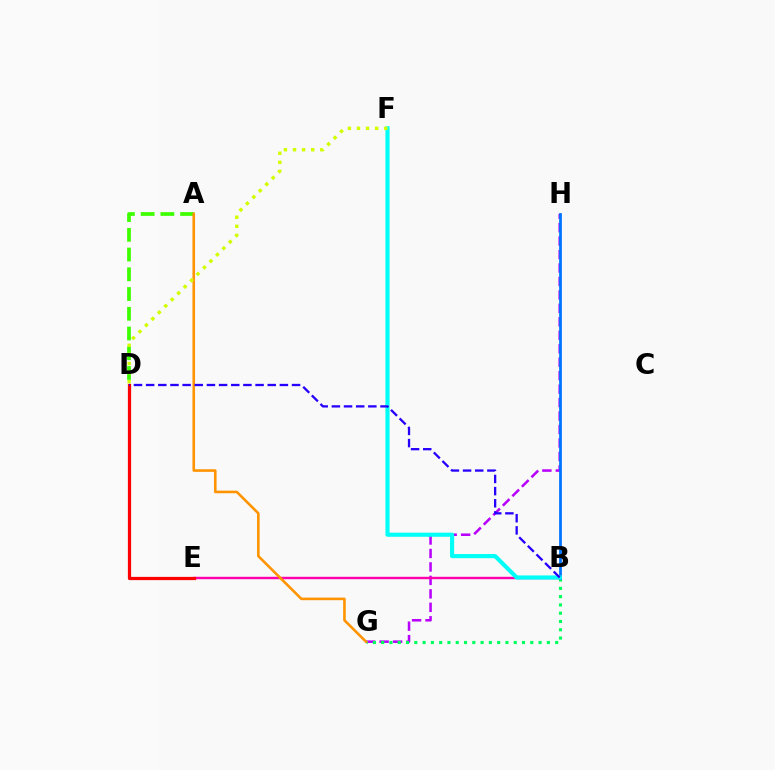{('G', 'H'): [{'color': '#b900ff', 'line_style': 'dashed', 'thickness': 1.83}], ('B', 'G'): [{'color': '#00ff5c', 'line_style': 'dotted', 'thickness': 2.25}], ('B', 'E'): [{'color': '#ff00ac', 'line_style': 'solid', 'thickness': 1.74}], ('A', 'D'): [{'color': '#3dff00', 'line_style': 'dashed', 'thickness': 2.68}], ('D', 'E'): [{'color': '#ff0000', 'line_style': 'solid', 'thickness': 2.33}], ('B', 'H'): [{'color': '#0074ff', 'line_style': 'solid', 'thickness': 1.99}], ('A', 'G'): [{'color': '#ff9400', 'line_style': 'solid', 'thickness': 1.87}], ('B', 'F'): [{'color': '#00fff6', 'line_style': 'solid', 'thickness': 2.97}], ('D', 'F'): [{'color': '#d1ff00', 'line_style': 'dotted', 'thickness': 2.47}], ('B', 'D'): [{'color': '#2500ff', 'line_style': 'dashed', 'thickness': 1.65}]}